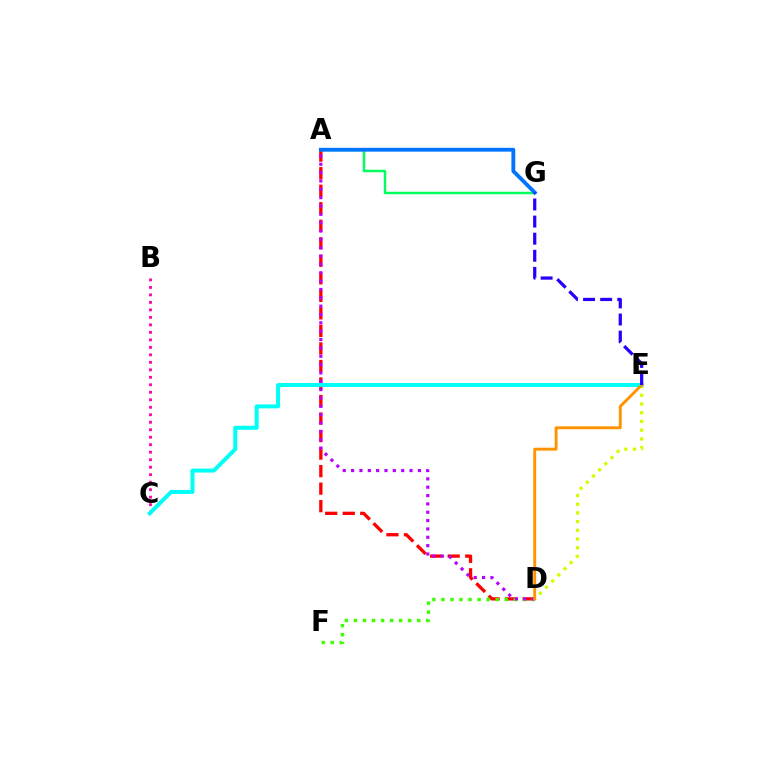{('A', 'D'): [{'color': '#ff0000', 'line_style': 'dashed', 'thickness': 2.38}, {'color': '#b900ff', 'line_style': 'dotted', 'thickness': 2.27}], ('D', 'F'): [{'color': '#3dff00', 'line_style': 'dotted', 'thickness': 2.46}], ('B', 'C'): [{'color': '#ff00ac', 'line_style': 'dotted', 'thickness': 2.04}], ('A', 'G'): [{'color': '#00ff5c', 'line_style': 'solid', 'thickness': 1.76}, {'color': '#0074ff', 'line_style': 'solid', 'thickness': 2.76}], ('D', 'E'): [{'color': '#d1ff00', 'line_style': 'dotted', 'thickness': 2.37}, {'color': '#ff9400', 'line_style': 'solid', 'thickness': 2.11}], ('C', 'E'): [{'color': '#00fff6', 'line_style': 'solid', 'thickness': 2.88}], ('E', 'G'): [{'color': '#2500ff', 'line_style': 'dashed', 'thickness': 2.32}]}